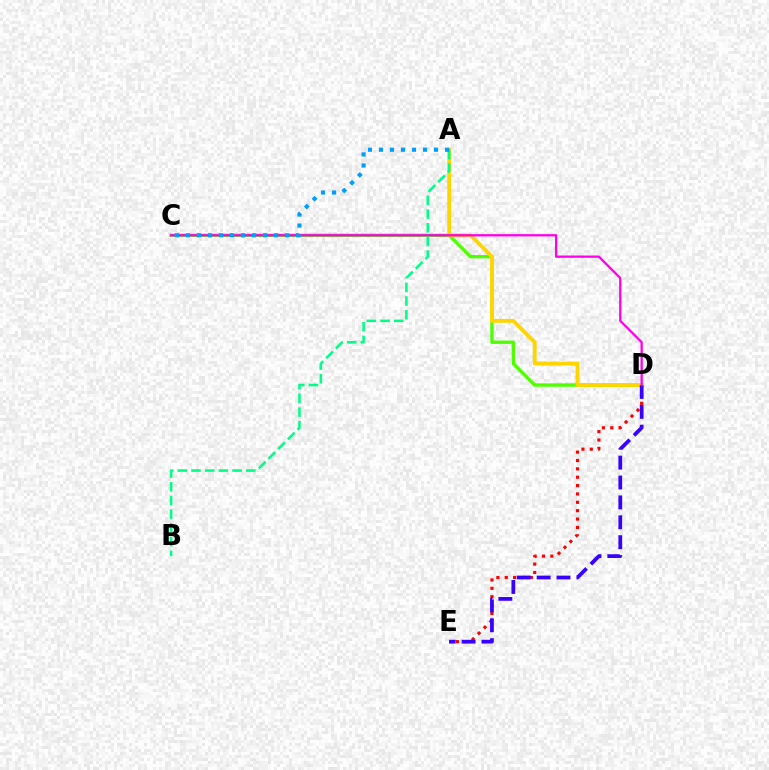{('D', 'E'): [{'color': '#ff0000', 'line_style': 'dotted', 'thickness': 2.27}, {'color': '#3700ff', 'line_style': 'dashed', 'thickness': 2.7}], ('C', 'D'): [{'color': '#4fff00', 'line_style': 'solid', 'thickness': 2.41}, {'color': '#ff00ed', 'line_style': 'solid', 'thickness': 1.65}], ('A', 'D'): [{'color': '#ffd500', 'line_style': 'solid', 'thickness': 2.76}], ('A', 'B'): [{'color': '#00ff86', 'line_style': 'dashed', 'thickness': 1.86}], ('A', 'C'): [{'color': '#009eff', 'line_style': 'dotted', 'thickness': 3.0}]}